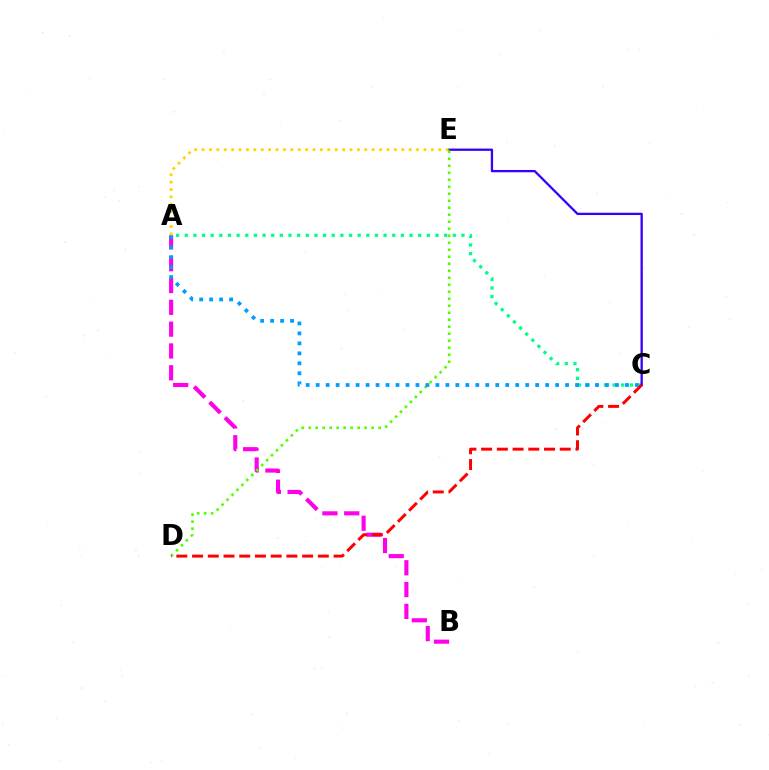{('A', 'C'): [{'color': '#00ff86', 'line_style': 'dotted', 'thickness': 2.35}, {'color': '#009eff', 'line_style': 'dotted', 'thickness': 2.71}], ('C', 'E'): [{'color': '#3700ff', 'line_style': 'solid', 'thickness': 1.66}], ('A', 'B'): [{'color': '#ff00ed', 'line_style': 'dashed', 'thickness': 2.96}], ('D', 'E'): [{'color': '#4fff00', 'line_style': 'dotted', 'thickness': 1.9}], ('C', 'D'): [{'color': '#ff0000', 'line_style': 'dashed', 'thickness': 2.14}], ('A', 'E'): [{'color': '#ffd500', 'line_style': 'dotted', 'thickness': 2.01}]}